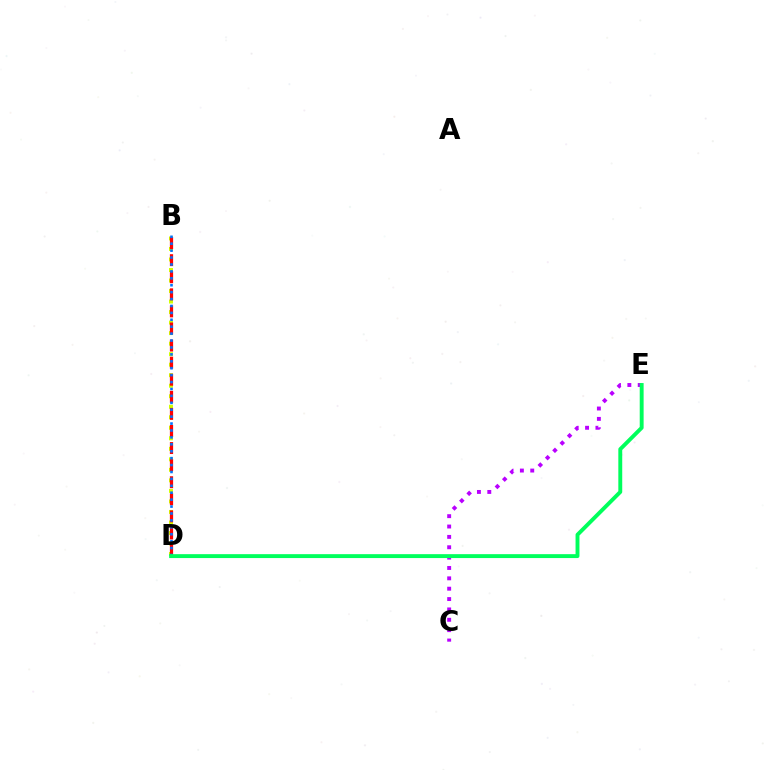{('C', 'E'): [{'color': '#b900ff', 'line_style': 'dotted', 'thickness': 2.82}], ('B', 'D'): [{'color': '#d1ff00', 'line_style': 'dotted', 'thickness': 2.86}, {'color': '#ff0000', 'line_style': 'dashed', 'thickness': 2.32}, {'color': '#0074ff', 'line_style': 'dotted', 'thickness': 1.88}], ('D', 'E'): [{'color': '#00ff5c', 'line_style': 'solid', 'thickness': 2.81}]}